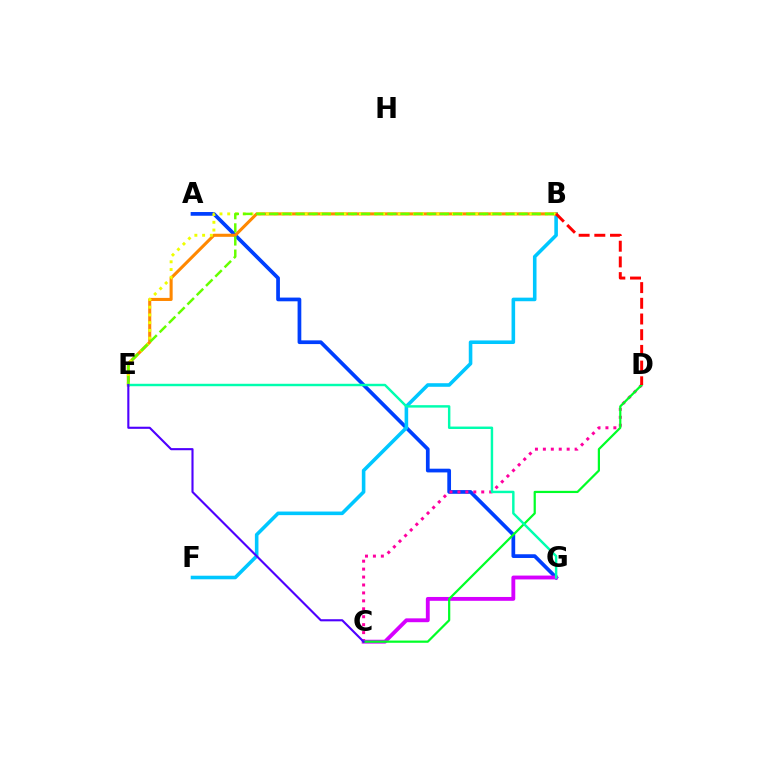{('A', 'G'): [{'color': '#003fff', 'line_style': 'solid', 'thickness': 2.68}], ('C', 'D'): [{'color': '#ff00a0', 'line_style': 'dotted', 'thickness': 2.16}, {'color': '#00ff27', 'line_style': 'solid', 'thickness': 1.6}], ('B', 'F'): [{'color': '#00c7ff', 'line_style': 'solid', 'thickness': 2.58}], ('C', 'G'): [{'color': '#d600ff', 'line_style': 'solid', 'thickness': 2.77}], ('B', 'E'): [{'color': '#ff8800', 'line_style': 'solid', 'thickness': 2.21}, {'color': '#eeff00', 'line_style': 'dotted', 'thickness': 2.11}, {'color': '#66ff00', 'line_style': 'dashed', 'thickness': 1.78}], ('E', 'G'): [{'color': '#00ffaf', 'line_style': 'solid', 'thickness': 1.76}], ('B', 'D'): [{'color': '#ff0000', 'line_style': 'dashed', 'thickness': 2.13}], ('C', 'E'): [{'color': '#4f00ff', 'line_style': 'solid', 'thickness': 1.52}]}